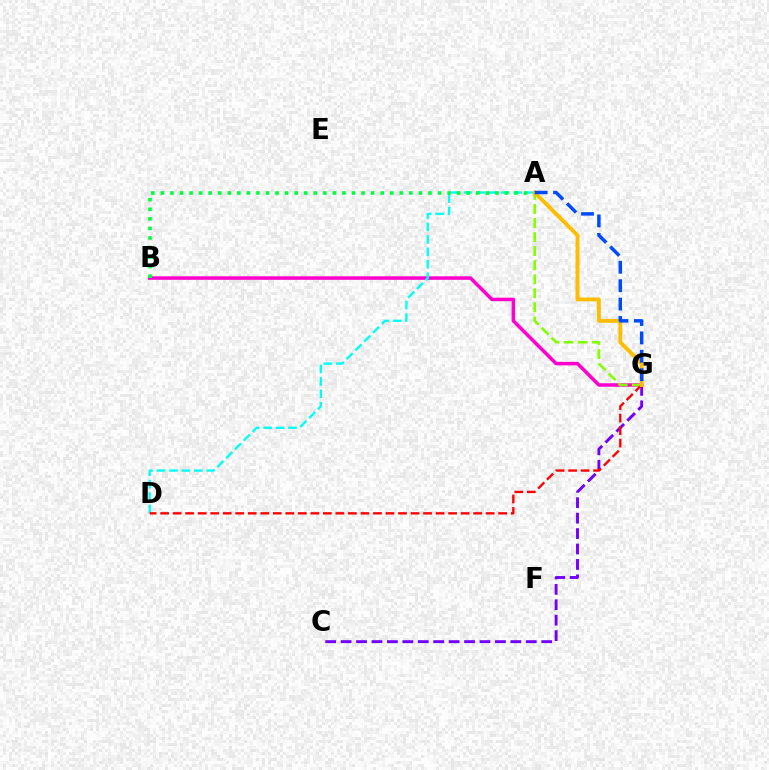{('B', 'G'): [{'color': '#ff00cf', 'line_style': 'solid', 'thickness': 2.53}], ('A', 'D'): [{'color': '#00fff6', 'line_style': 'dashed', 'thickness': 1.69}], ('C', 'G'): [{'color': '#7200ff', 'line_style': 'dashed', 'thickness': 2.1}], ('A', 'G'): [{'color': '#84ff00', 'line_style': 'dashed', 'thickness': 1.91}, {'color': '#ffbd00', 'line_style': 'solid', 'thickness': 2.79}, {'color': '#004bff', 'line_style': 'dashed', 'thickness': 2.5}], ('A', 'B'): [{'color': '#00ff39', 'line_style': 'dotted', 'thickness': 2.6}], ('D', 'G'): [{'color': '#ff0000', 'line_style': 'dashed', 'thickness': 1.7}]}